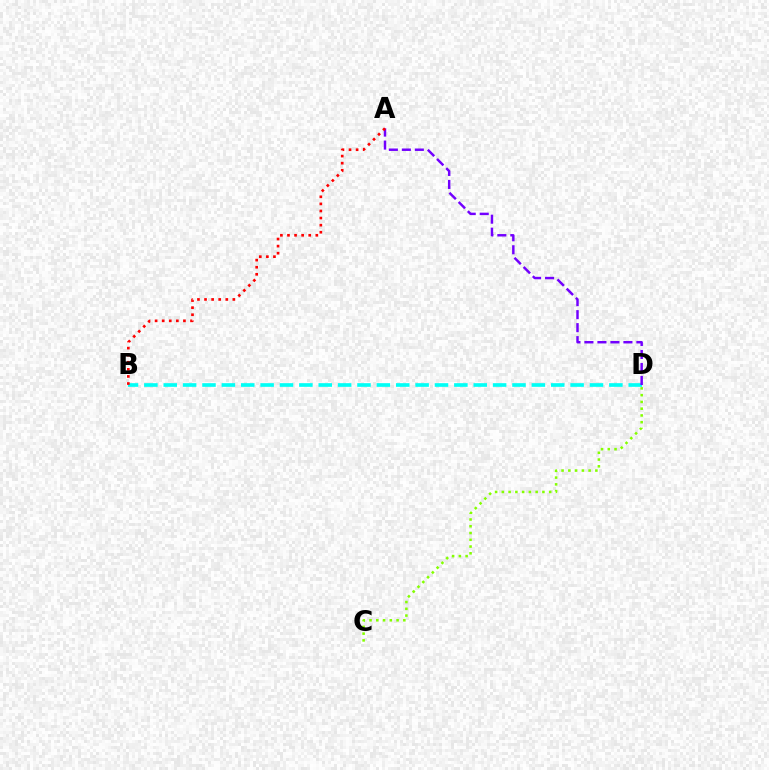{('B', 'D'): [{'color': '#00fff6', 'line_style': 'dashed', 'thickness': 2.63}], ('A', 'D'): [{'color': '#7200ff', 'line_style': 'dashed', 'thickness': 1.77}], ('C', 'D'): [{'color': '#84ff00', 'line_style': 'dotted', 'thickness': 1.84}], ('A', 'B'): [{'color': '#ff0000', 'line_style': 'dotted', 'thickness': 1.92}]}